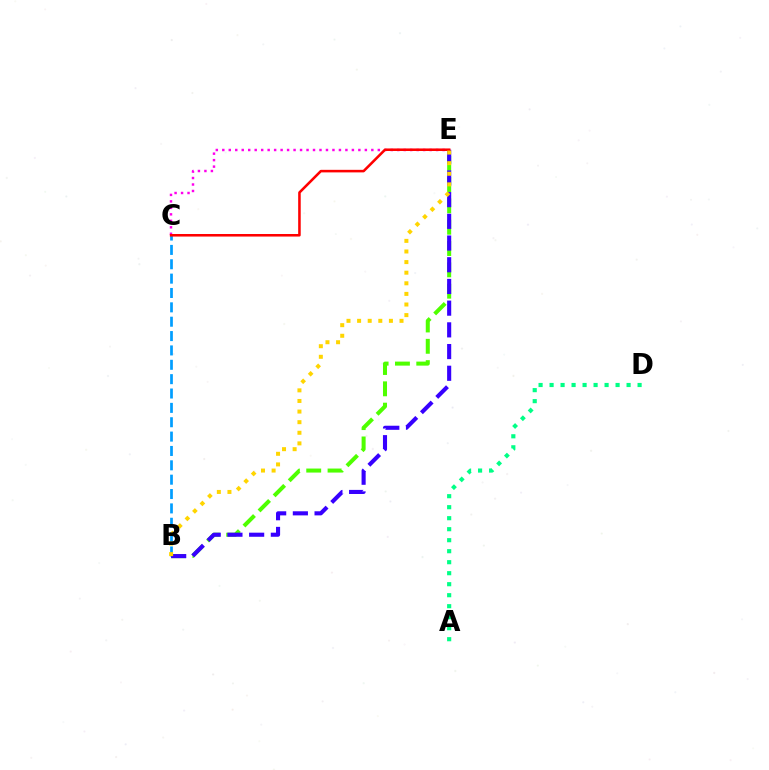{('C', 'E'): [{'color': '#ff00ed', 'line_style': 'dotted', 'thickness': 1.76}, {'color': '#ff0000', 'line_style': 'solid', 'thickness': 1.84}], ('B', 'E'): [{'color': '#4fff00', 'line_style': 'dashed', 'thickness': 2.9}, {'color': '#3700ff', 'line_style': 'dashed', 'thickness': 2.95}, {'color': '#ffd500', 'line_style': 'dotted', 'thickness': 2.88}], ('B', 'C'): [{'color': '#009eff', 'line_style': 'dashed', 'thickness': 1.95}], ('A', 'D'): [{'color': '#00ff86', 'line_style': 'dotted', 'thickness': 2.99}]}